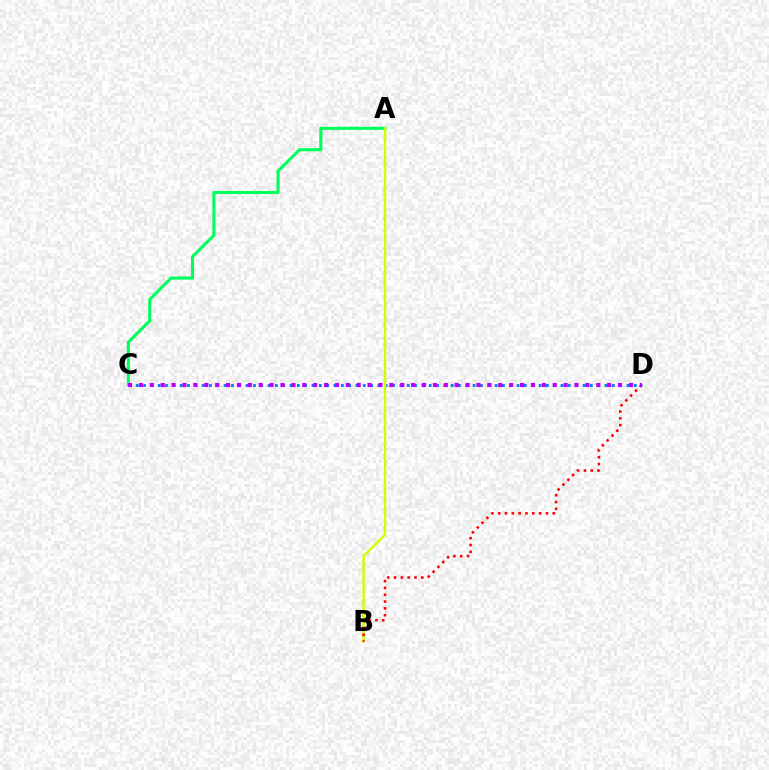{('C', 'D'): [{'color': '#0074ff', 'line_style': 'dotted', 'thickness': 1.99}, {'color': '#b900ff', 'line_style': 'dotted', 'thickness': 2.96}], ('A', 'C'): [{'color': '#00ff5c', 'line_style': 'solid', 'thickness': 2.22}], ('A', 'B'): [{'color': '#d1ff00', 'line_style': 'solid', 'thickness': 1.76}], ('B', 'D'): [{'color': '#ff0000', 'line_style': 'dotted', 'thickness': 1.85}]}